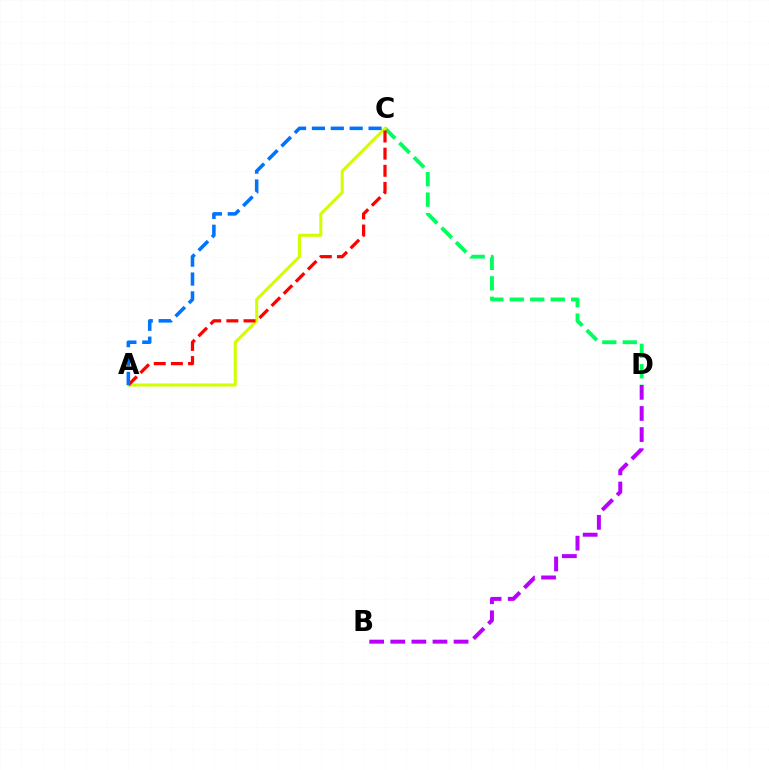{('C', 'D'): [{'color': '#00ff5c', 'line_style': 'dashed', 'thickness': 2.78}], ('B', 'D'): [{'color': '#b900ff', 'line_style': 'dashed', 'thickness': 2.87}], ('A', 'C'): [{'color': '#d1ff00', 'line_style': 'solid', 'thickness': 2.2}, {'color': '#ff0000', 'line_style': 'dashed', 'thickness': 2.33}, {'color': '#0074ff', 'line_style': 'dashed', 'thickness': 2.56}]}